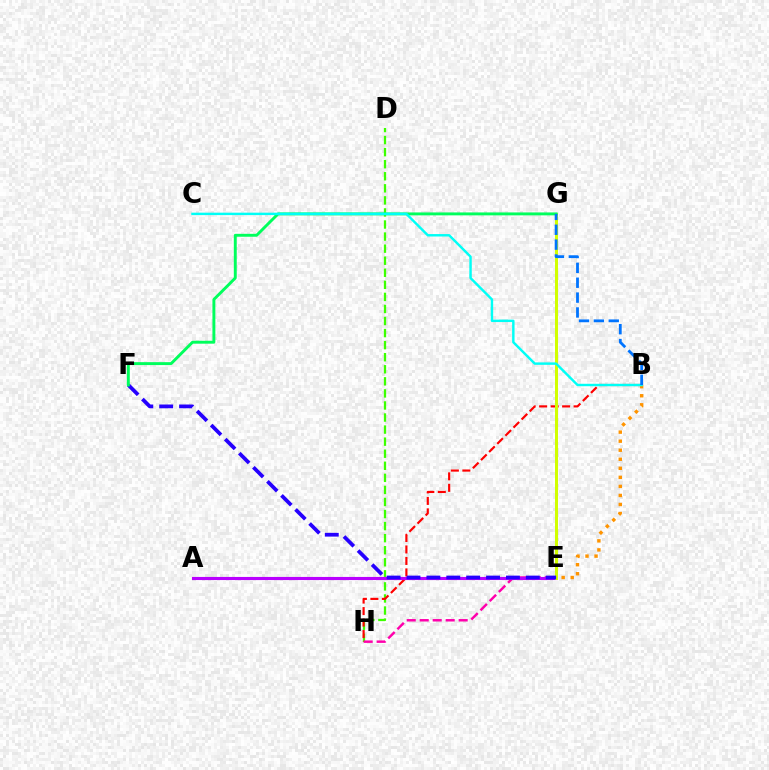{('D', 'H'): [{'color': '#3dff00', 'line_style': 'dashed', 'thickness': 1.64}], ('E', 'H'): [{'color': '#ff00ac', 'line_style': 'dashed', 'thickness': 1.76}], ('B', 'H'): [{'color': '#ff0000', 'line_style': 'dashed', 'thickness': 1.56}], ('A', 'E'): [{'color': '#b900ff', 'line_style': 'solid', 'thickness': 2.24}], ('B', 'E'): [{'color': '#ff9400', 'line_style': 'dotted', 'thickness': 2.46}], ('E', 'G'): [{'color': '#d1ff00', 'line_style': 'solid', 'thickness': 2.18}], ('E', 'F'): [{'color': '#2500ff', 'line_style': 'dashed', 'thickness': 2.7}], ('F', 'G'): [{'color': '#00ff5c', 'line_style': 'solid', 'thickness': 2.1}], ('B', 'C'): [{'color': '#00fff6', 'line_style': 'solid', 'thickness': 1.75}], ('B', 'G'): [{'color': '#0074ff', 'line_style': 'dashed', 'thickness': 2.02}]}